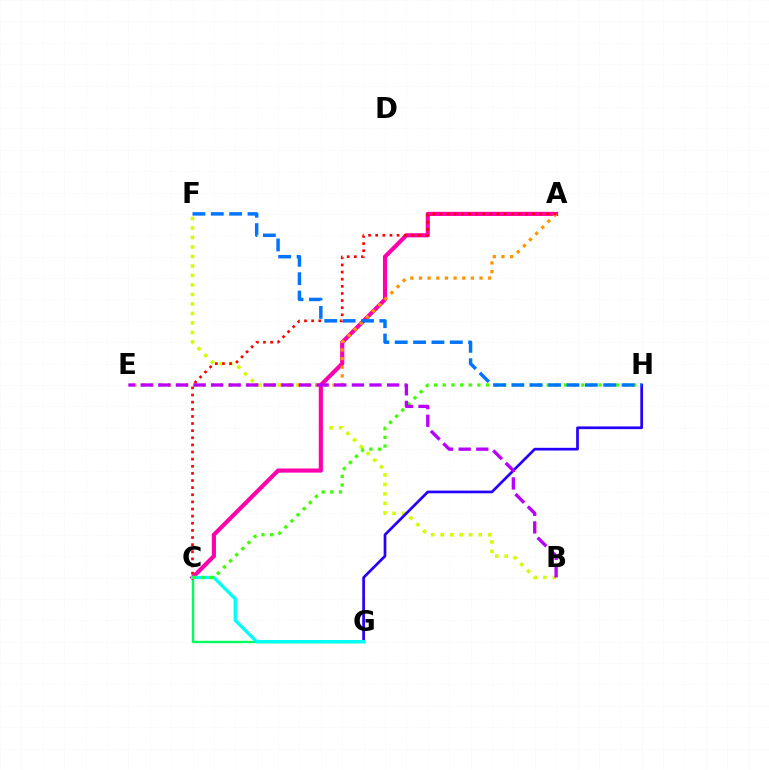{('C', 'G'): [{'color': '#00ff5c', 'line_style': 'solid', 'thickness': 1.72}, {'color': '#00fff6', 'line_style': 'solid', 'thickness': 2.39}], ('B', 'F'): [{'color': '#d1ff00', 'line_style': 'dotted', 'thickness': 2.58}], ('A', 'C'): [{'color': '#ff00ac', 'line_style': 'solid', 'thickness': 2.98}, {'color': '#ff0000', 'line_style': 'dotted', 'thickness': 1.94}], ('A', 'E'): [{'color': '#ff9400', 'line_style': 'dotted', 'thickness': 2.35}], ('G', 'H'): [{'color': '#2500ff', 'line_style': 'solid', 'thickness': 1.95}], ('C', 'H'): [{'color': '#3dff00', 'line_style': 'dotted', 'thickness': 2.35}], ('B', 'E'): [{'color': '#b900ff', 'line_style': 'dashed', 'thickness': 2.39}], ('F', 'H'): [{'color': '#0074ff', 'line_style': 'dashed', 'thickness': 2.5}]}